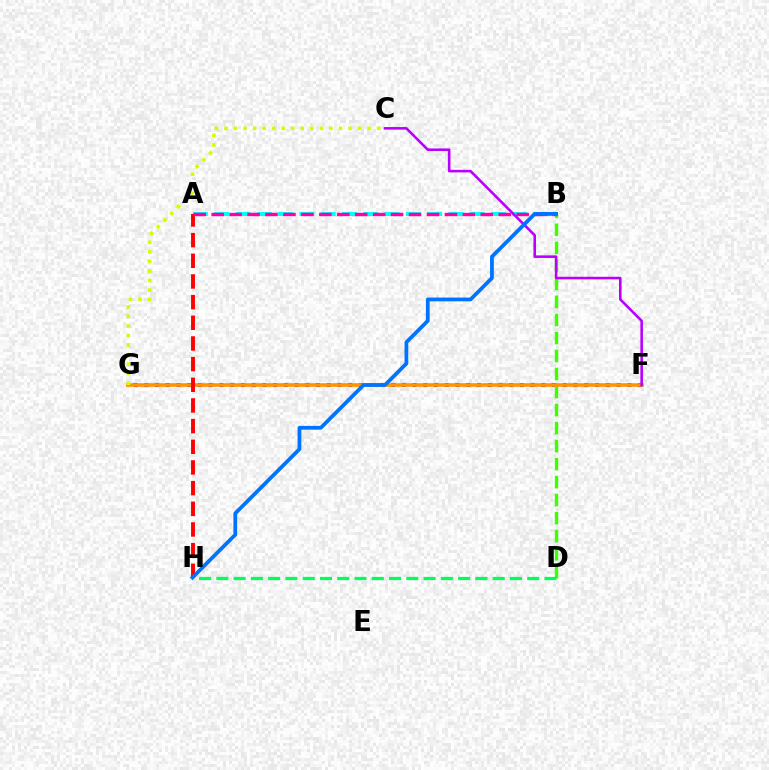{('F', 'G'): [{'color': '#2500ff', 'line_style': 'dotted', 'thickness': 2.92}, {'color': '#ff9400', 'line_style': 'solid', 'thickness': 2.61}], ('A', 'B'): [{'color': '#00fff6', 'line_style': 'dashed', 'thickness': 2.89}, {'color': '#ff00ac', 'line_style': 'dashed', 'thickness': 2.44}], ('B', 'D'): [{'color': '#3dff00', 'line_style': 'dashed', 'thickness': 2.45}], ('A', 'H'): [{'color': '#ff0000', 'line_style': 'dashed', 'thickness': 2.81}], ('C', 'G'): [{'color': '#d1ff00', 'line_style': 'dotted', 'thickness': 2.59}], ('D', 'H'): [{'color': '#00ff5c', 'line_style': 'dashed', 'thickness': 2.35}], ('C', 'F'): [{'color': '#b900ff', 'line_style': 'solid', 'thickness': 1.85}], ('B', 'H'): [{'color': '#0074ff', 'line_style': 'solid', 'thickness': 2.72}]}